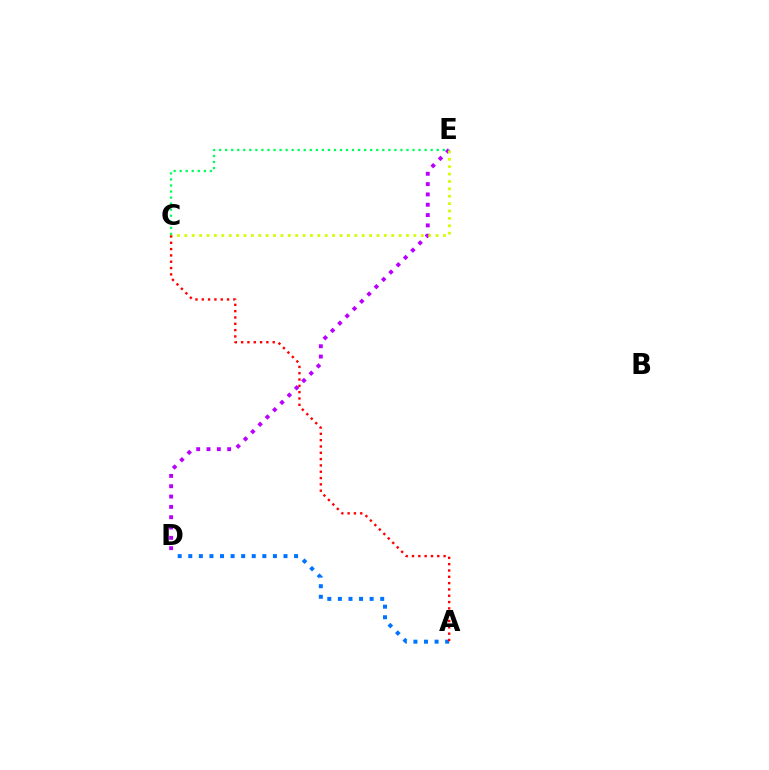{('D', 'E'): [{'color': '#b900ff', 'line_style': 'dotted', 'thickness': 2.8}], ('C', 'E'): [{'color': '#00ff5c', 'line_style': 'dotted', 'thickness': 1.64}, {'color': '#d1ff00', 'line_style': 'dotted', 'thickness': 2.01}], ('A', 'D'): [{'color': '#0074ff', 'line_style': 'dotted', 'thickness': 2.87}], ('A', 'C'): [{'color': '#ff0000', 'line_style': 'dotted', 'thickness': 1.72}]}